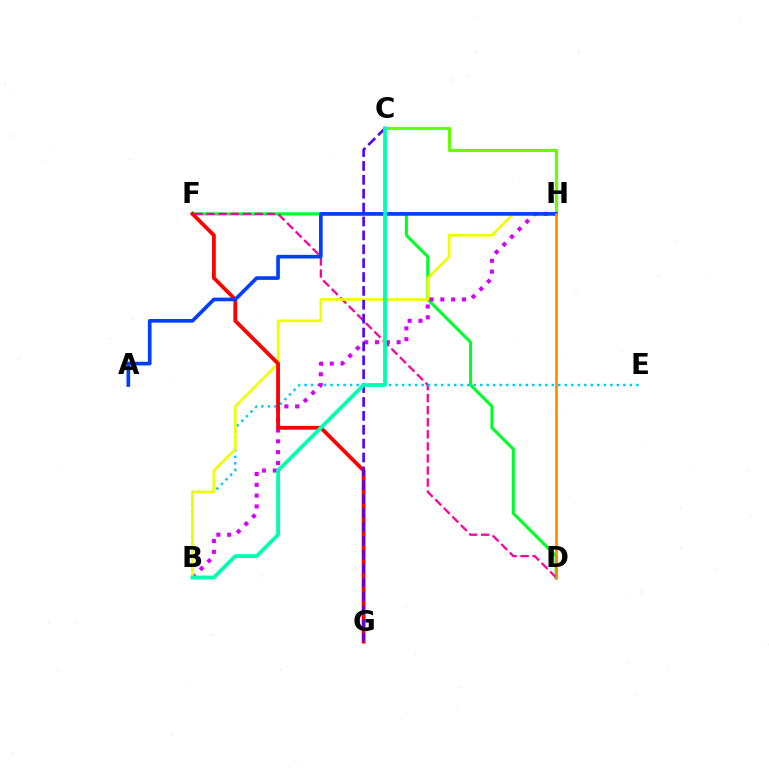{('D', 'F'): [{'color': '#00ff27', 'line_style': 'solid', 'thickness': 2.21}, {'color': '#ff00a0', 'line_style': 'dashed', 'thickness': 1.64}], ('B', 'E'): [{'color': '#00c7ff', 'line_style': 'dotted', 'thickness': 1.77}], ('C', 'H'): [{'color': '#66ff00', 'line_style': 'solid', 'thickness': 2.28}], ('B', 'H'): [{'color': '#d600ff', 'line_style': 'dotted', 'thickness': 2.94}, {'color': '#eeff00', 'line_style': 'solid', 'thickness': 1.92}], ('F', 'G'): [{'color': '#ff0000', 'line_style': 'solid', 'thickness': 2.73}], ('A', 'H'): [{'color': '#003fff', 'line_style': 'solid', 'thickness': 2.64}], ('D', 'H'): [{'color': '#ff8800', 'line_style': 'solid', 'thickness': 1.89}], ('C', 'G'): [{'color': '#4f00ff', 'line_style': 'dashed', 'thickness': 1.89}], ('B', 'C'): [{'color': '#00ffaf', 'line_style': 'solid', 'thickness': 2.75}]}